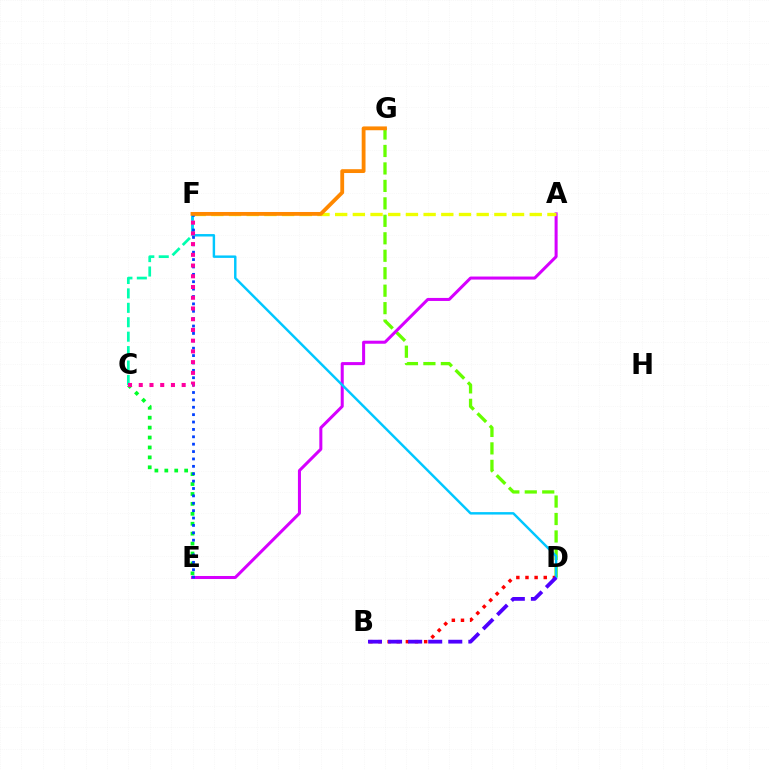{('D', 'G'): [{'color': '#66ff00', 'line_style': 'dashed', 'thickness': 2.37}], ('B', 'D'): [{'color': '#ff0000', 'line_style': 'dotted', 'thickness': 2.48}, {'color': '#4f00ff', 'line_style': 'dashed', 'thickness': 2.73}], ('A', 'E'): [{'color': '#d600ff', 'line_style': 'solid', 'thickness': 2.18}], ('C', 'E'): [{'color': '#00ff27', 'line_style': 'dotted', 'thickness': 2.7}], ('A', 'F'): [{'color': '#eeff00', 'line_style': 'dashed', 'thickness': 2.4}], ('C', 'F'): [{'color': '#00ffaf', 'line_style': 'dashed', 'thickness': 1.96}, {'color': '#ff00a0', 'line_style': 'dotted', 'thickness': 2.92}], ('D', 'F'): [{'color': '#00c7ff', 'line_style': 'solid', 'thickness': 1.76}], ('E', 'F'): [{'color': '#003fff', 'line_style': 'dotted', 'thickness': 2.01}], ('F', 'G'): [{'color': '#ff8800', 'line_style': 'solid', 'thickness': 2.75}]}